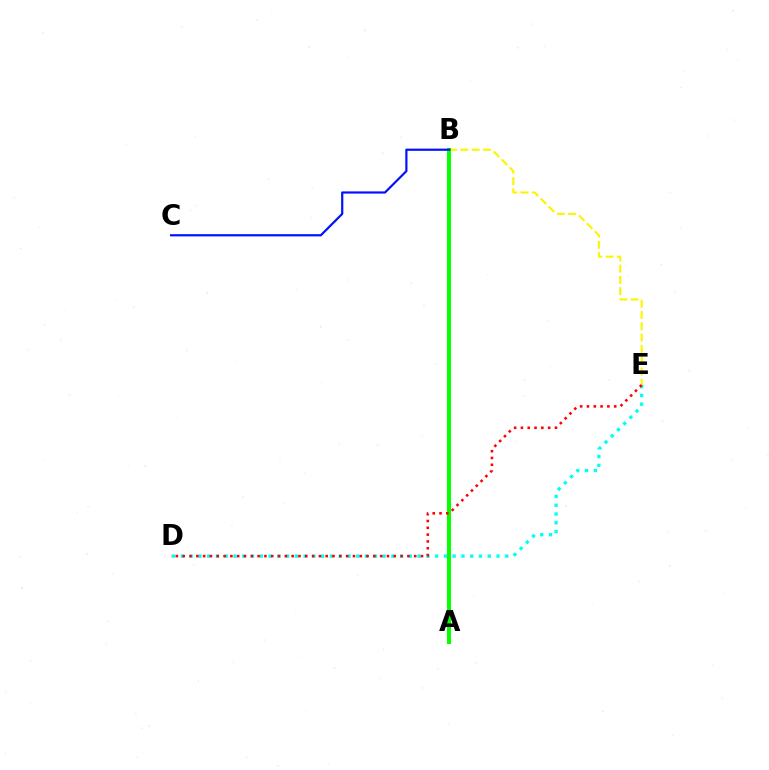{('A', 'B'): [{'color': '#ee00ff', 'line_style': 'dotted', 'thickness': 1.7}, {'color': '#08ff00', 'line_style': 'solid', 'thickness': 2.91}], ('B', 'E'): [{'color': '#fcf500', 'line_style': 'dashed', 'thickness': 1.53}], ('D', 'E'): [{'color': '#00fff6', 'line_style': 'dotted', 'thickness': 2.38}, {'color': '#ff0000', 'line_style': 'dotted', 'thickness': 1.85}], ('B', 'C'): [{'color': '#0010ff', 'line_style': 'solid', 'thickness': 1.57}]}